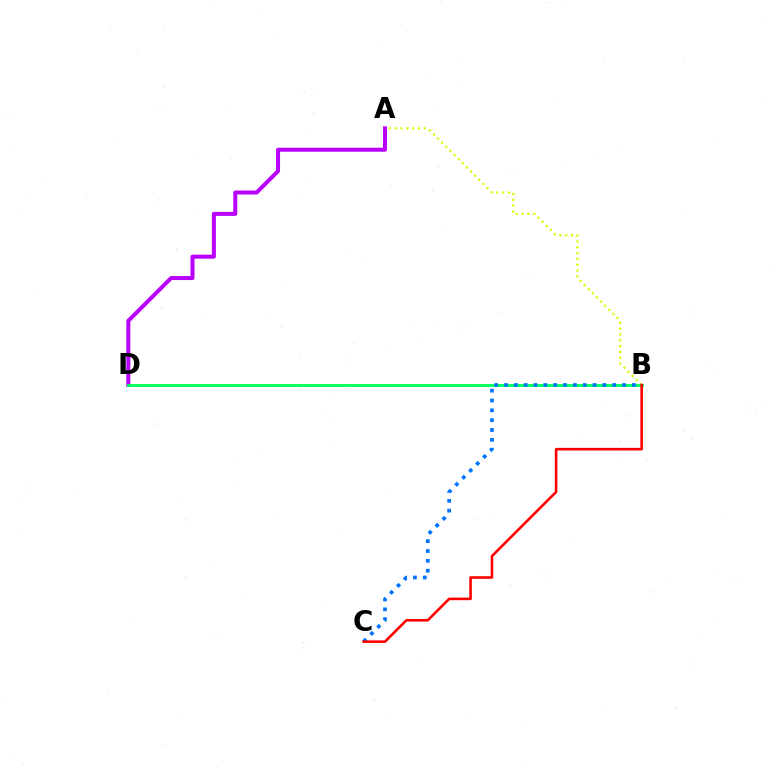{('A', 'D'): [{'color': '#b900ff', 'line_style': 'solid', 'thickness': 2.88}], ('A', 'B'): [{'color': '#d1ff00', 'line_style': 'dotted', 'thickness': 1.58}], ('B', 'D'): [{'color': '#00ff5c', 'line_style': 'solid', 'thickness': 2.04}], ('B', 'C'): [{'color': '#0074ff', 'line_style': 'dotted', 'thickness': 2.67}, {'color': '#ff0000', 'line_style': 'solid', 'thickness': 1.88}]}